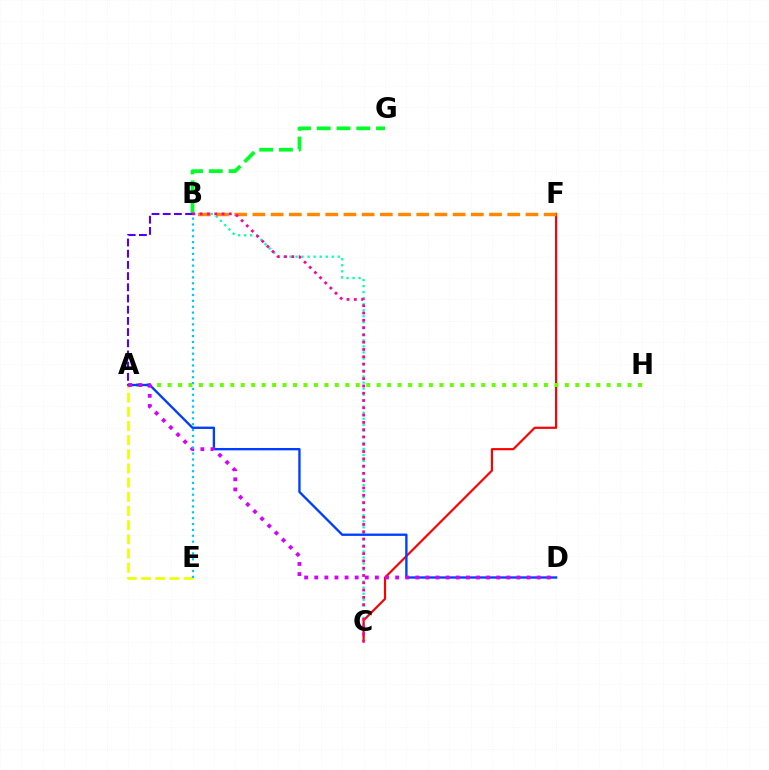{('B', 'C'): [{'color': '#00ffaf', 'line_style': 'dotted', 'thickness': 1.64}, {'color': '#ff00a0', 'line_style': 'dotted', 'thickness': 1.98}], ('B', 'G'): [{'color': '#00ff27', 'line_style': 'dashed', 'thickness': 2.68}], ('A', 'B'): [{'color': '#4f00ff', 'line_style': 'dashed', 'thickness': 1.52}], ('A', 'E'): [{'color': '#eeff00', 'line_style': 'dashed', 'thickness': 1.93}], ('C', 'F'): [{'color': '#ff0000', 'line_style': 'solid', 'thickness': 1.57}], ('B', 'F'): [{'color': '#ff8800', 'line_style': 'dashed', 'thickness': 2.47}], ('A', 'H'): [{'color': '#66ff00', 'line_style': 'dotted', 'thickness': 2.84}], ('A', 'D'): [{'color': '#003fff', 'line_style': 'solid', 'thickness': 1.69}, {'color': '#d600ff', 'line_style': 'dotted', 'thickness': 2.75}], ('B', 'E'): [{'color': '#00c7ff', 'line_style': 'dotted', 'thickness': 1.6}]}